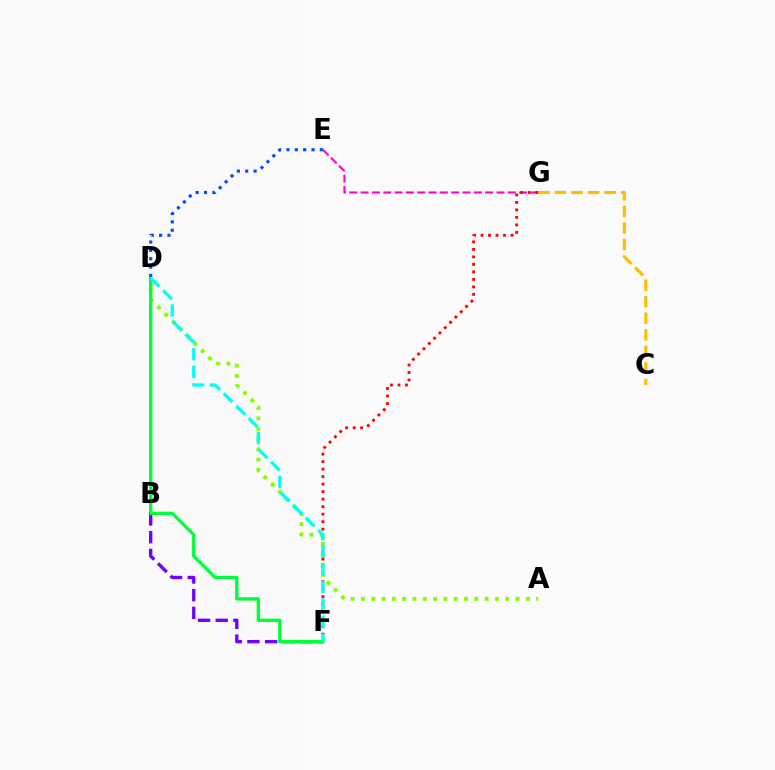{('E', 'G'): [{'color': '#ff00cf', 'line_style': 'dashed', 'thickness': 1.54}], ('C', 'G'): [{'color': '#ffbd00', 'line_style': 'dashed', 'thickness': 2.25}], ('B', 'F'): [{'color': '#7200ff', 'line_style': 'dashed', 'thickness': 2.4}], ('F', 'G'): [{'color': '#ff0000', 'line_style': 'dotted', 'thickness': 2.04}], ('A', 'D'): [{'color': '#84ff00', 'line_style': 'dotted', 'thickness': 2.8}], ('D', 'F'): [{'color': '#00ff39', 'line_style': 'solid', 'thickness': 2.4}, {'color': '#00fff6', 'line_style': 'dashed', 'thickness': 2.39}], ('D', 'E'): [{'color': '#004bff', 'line_style': 'dotted', 'thickness': 2.27}]}